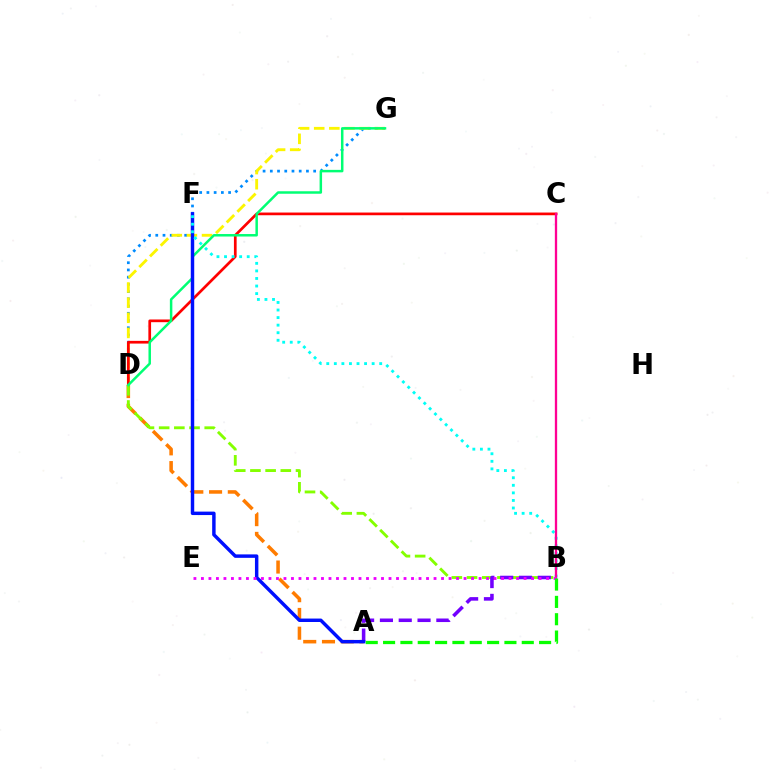{('A', 'D'): [{'color': '#ff7c00', 'line_style': 'dashed', 'thickness': 2.55}], ('D', 'G'): [{'color': '#008cff', 'line_style': 'dotted', 'thickness': 1.96}, {'color': '#fcf500', 'line_style': 'dashed', 'thickness': 2.06}, {'color': '#00ff74', 'line_style': 'solid', 'thickness': 1.79}], ('C', 'D'): [{'color': '#ff0000', 'line_style': 'solid', 'thickness': 1.94}], ('B', 'D'): [{'color': '#84ff00', 'line_style': 'dashed', 'thickness': 2.06}], ('A', 'B'): [{'color': '#7200ff', 'line_style': 'dashed', 'thickness': 2.56}, {'color': '#08ff00', 'line_style': 'dashed', 'thickness': 2.36}], ('A', 'F'): [{'color': '#0010ff', 'line_style': 'solid', 'thickness': 2.48}], ('B', 'F'): [{'color': '#00fff6', 'line_style': 'dotted', 'thickness': 2.05}], ('B', 'C'): [{'color': '#ff0094', 'line_style': 'solid', 'thickness': 1.66}], ('B', 'E'): [{'color': '#ee00ff', 'line_style': 'dotted', 'thickness': 2.04}]}